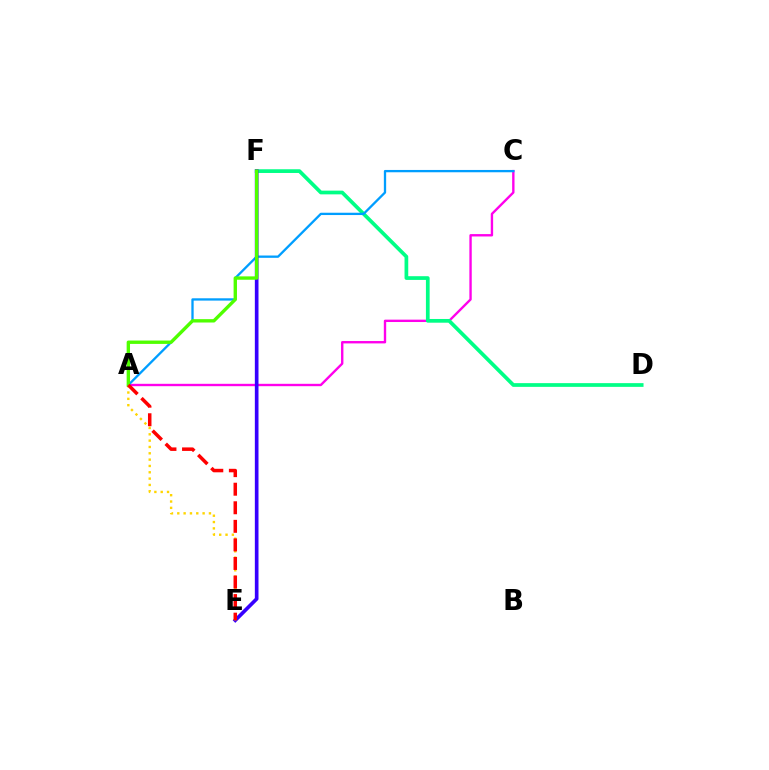{('A', 'C'): [{'color': '#ff00ed', 'line_style': 'solid', 'thickness': 1.71}, {'color': '#009eff', 'line_style': 'solid', 'thickness': 1.66}], ('D', 'F'): [{'color': '#00ff86', 'line_style': 'solid', 'thickness': 2.68}], ('E', 'F'): [{'color': '#3700ff', 'line_style': 'solid', 'thickness': 2.63}], ('A', 'E'): [{'color': '#ffd500', 'line_style': 'dotted', 'thickness': 1.72}, {'color': '#ff0000', 'line_style': 'dashed', 'thickness': 2.52}], ('A', 'F'): [{'color': '#4fff00', 'line_style': 'solid', 'thickness': 2.43}]}